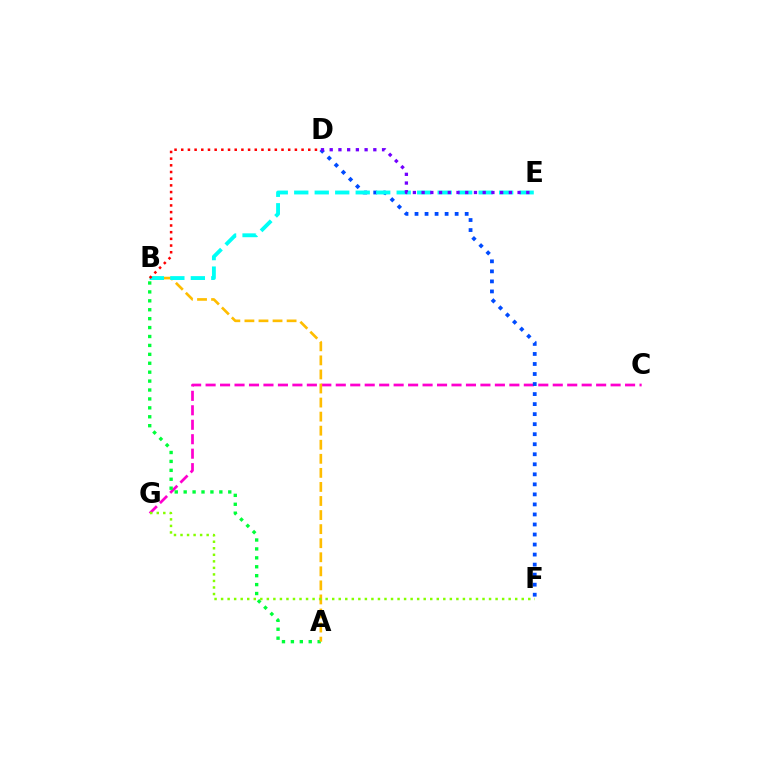{('C', 'G'): [{'color': '#ff00cf', 'line_style': 'dashed', 'thickness': 1.96}], ('A', 'B'): [{'color': '#00ff39', 'line_style': 'dotted', 'thickness': 2.42}, {'color': '#ffbd00', 'line_style': 'dashed', 'thickness': 1.91}], ('D', 'F'): [{'color': '#004bff', 'line_style': 'dotted', 'thickness': 2.73}], ('F', 'G'): [{'color': '#84ff00', 'line_style': 'dotted', 'thickness': 1.78}], ('B', 'E'): [{'color': '#00fff6', 'line_style': 'dashed', 'thickness': 2.78}], ('D', 'E'): [{'color': '#7200ff', 'line_style': 'dotted', 'thickness': 2.37}], ('B', 'D'): [{'color': '#ff0000', 'line_style': 'dotted', 'thickness': 1.82}]}